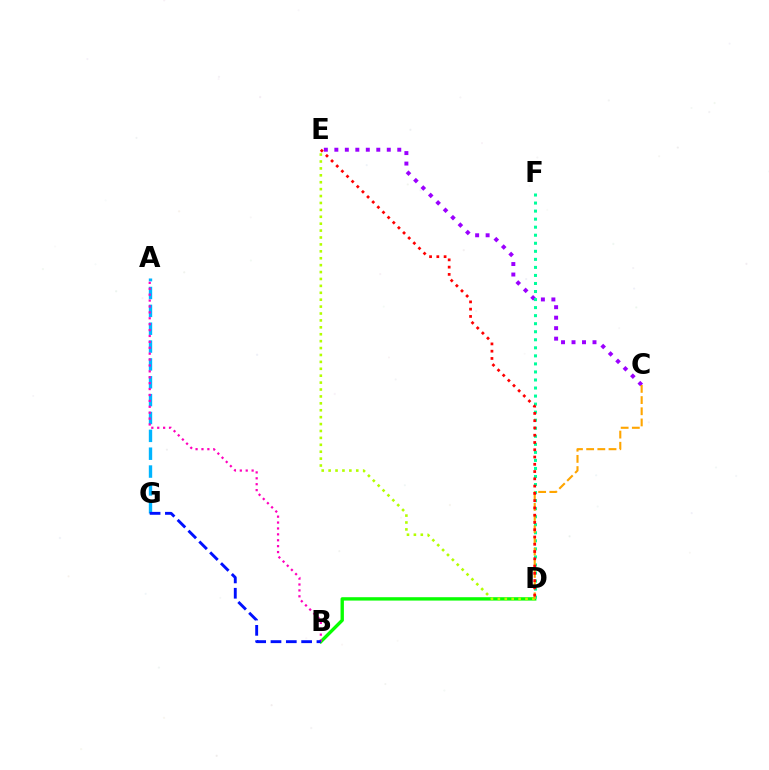{('B', 'D'): [{'color': '#08ff00', 'line_style': 'solid', 'thickness': 2.42}], ('D', 'E'): [{'color': '#b3ff00', 'line_style': 'dotted', 'thickness': 1.88}, {'color': '#ff0000', 'line_style': 'dotted', 'thickness': 1.97}], ('A', 'G'): [{'color': '#00b5ff', 'line_style': 'dashed', 'thickness': 2.43}], ('A', 'B'): [{'color': '#ff00bd', 'line_style': 'dotted', 'thickness': 1.6}], ('C', 'E'): [{'color': '#9b00ff', 'line_style': 'dotted', 'thickness': 2.85}], ('D', 'F'): [{'color': '#00ff9d', 'line_style': 'dotted', 'thickness': 2.19}], ('C', 'D'): [{'color': '#ffa500', 'line_style': 'dashed', 'thickness': 1.52}], ('B', 'G'): [{'color': '#0010ff', 'line_style': 'dashed', 'thickness': 2.08}]}